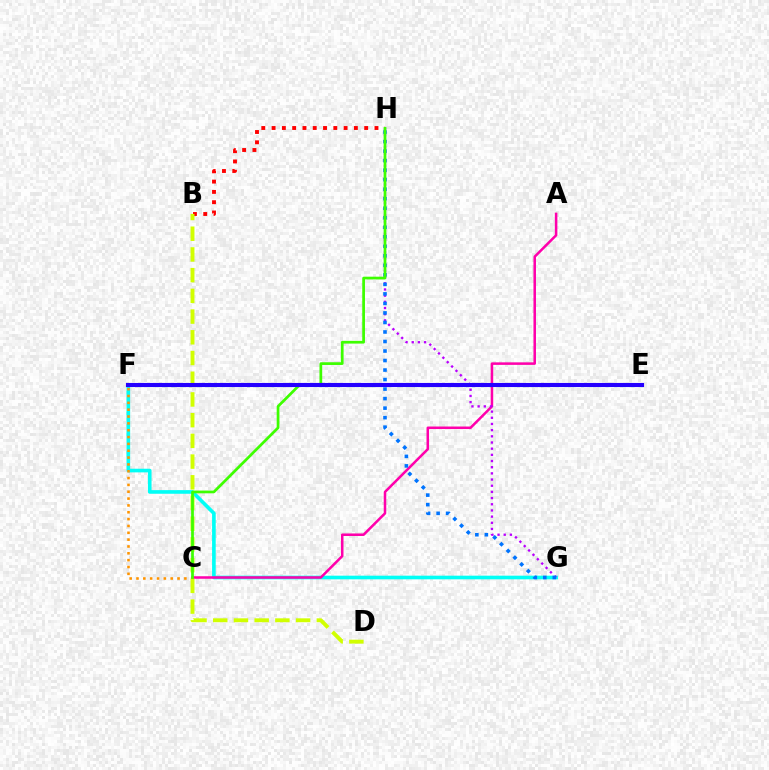{('F', 'G'): [{'color': '#00fff6', 'line_style': 'solid', 'thickness': 2.62}], ('A', 'C'): [{'color': '#ff00ac', 'line_style': 'solid', 'thickness': 1.82}], ('E', 'F'): [{'color': '#00ff5c', 'line_style': 'dotted', 'thickness': 2.27}, {'color': '#2500ff', 'line_style': 'solid', 'thickness': 2.95}], ('B', 'H'): [{'color': '#ff0000', 'line_style': 'dotted', 'thickness': 2.8}], ('C', 'F'): [{'color': '#ff9400', 'line_style': 'dotted', 'thickness': 1.86}], ('G', 'H'): [{'color': '#b900ff', 'line_style': 'dotted', 'thickness': 1.68}, {'color': '#0074ff', 'line_style': 'dotted', 'thickness': 2.59}], ('B', 'D'): [{'color': '#d1ff00', 'line_style': 'dashed', 'thickness': 2.81}], ('C', 'H'): [{'color': '#3dff00', 'line_style': 'solid', 'thickness': 1.96}]}